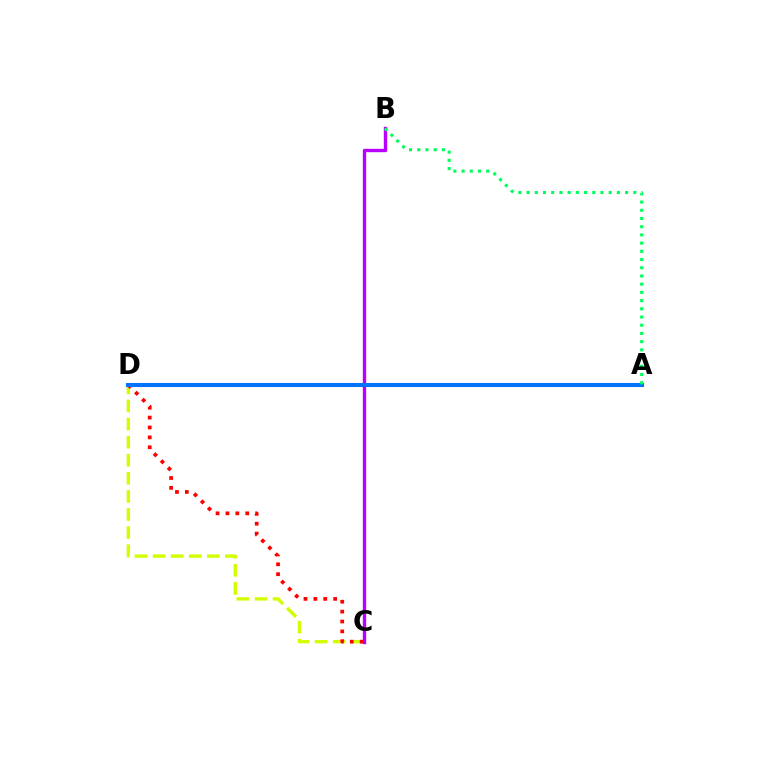{('C', 'D'): [{'color': '#d1ff00', 'line_style': 'dashed', 'thickness': 2.46}, {'color': '#ff0000', 'line_style': 'dotted', 'thickness': 2.69}], ('B', 'C'): [{'color': '#b900ff', 'line_style': 'solid', 'thickness': 2.43}], ('A', 'D'): [{'color': '#0074ff', 'line_style': 'solid', 'thickness': 2.92}], ('A', 'B'): [{'color': '#00ff5c', 'line_style': 'dotted', 'thickness': 2.23}]}